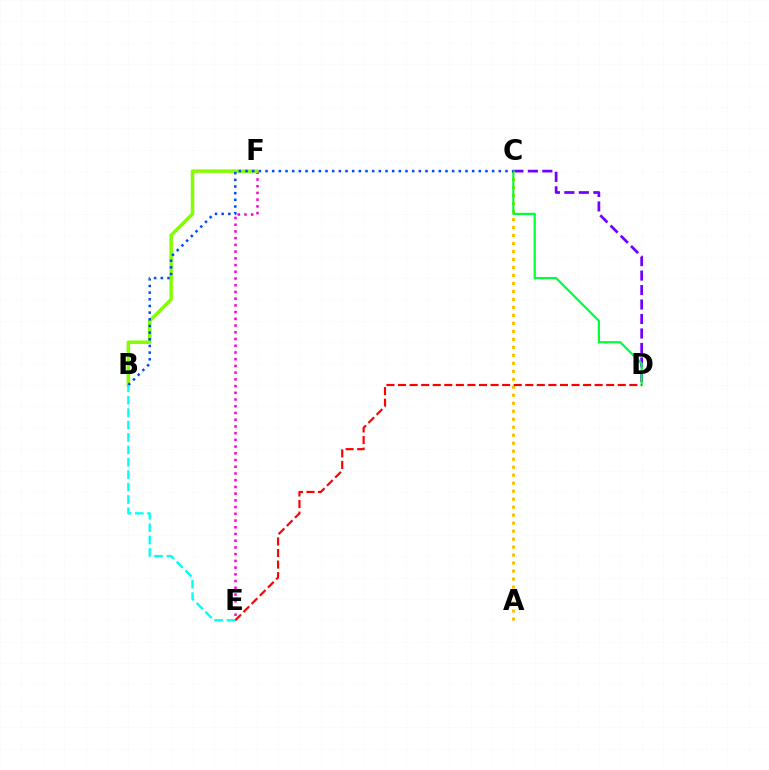{('E', 'F'): [{'color': '#ff00cf', 'line_style': 'dotted', 'thickness': 1.83}], ('C', 'D'): [{'color': '#7200ff', 'line_style': 'dashed', 'thickness': 1.97}, {'color': '#00ff39', 'line_style': 'solid', 'thickness': 1.59}], ('A', 'C'): [{'color': '#ffbd00', 'line_style': 'dotted', 'thickness': 2.17}], ('B', 'F'): [{'color': '#84ff00', 'line_style': 'solid', 'thickness': 2.52}], ('D', 'E'): [{'color': '#ff0000', 'line_style': 'dashed', 'thickness': 1.57}], ('B', 'C'): [{'color': '#004bff', 'line_style': 'dotted', 'thickness': 1.81}], ('B', 'E'): [{'color': '#00fff6', 'line_style': 'dashed', 'thickness': 1.68}]}